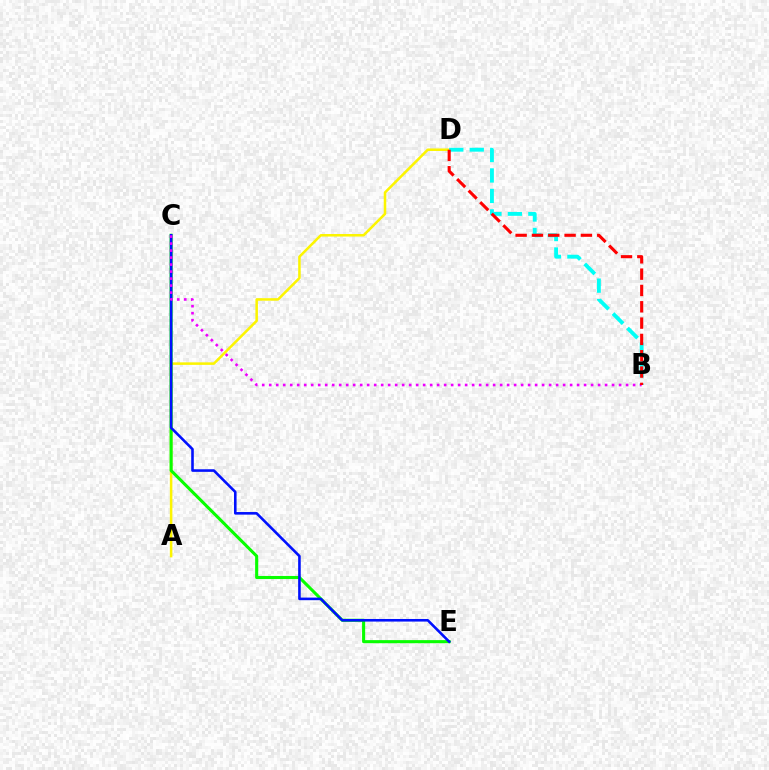{('A', 'D'): [{'color': '#fcf500', 'line_style': 'solid', 'thickness': 1.82}], ('C', 'E'): [{'color': '#08ff00', 'line_style': 'solid', 'thickness': 2.22}, {'color': '#0010ff', 'line_style': 'solid', 'thickness': 1.87}], ('B', 'D'): [{'color': '#00fff6', 'line_style': 'dashed', 'thickness': 2.78}, {'color': '#ff0000', 'line_style': 'dashed', 'thickness': 2.22}], ('B', 'C'): [{'color': '#ee00ff', 'line_style': 'dotted', 'thickness': 1.9}]}